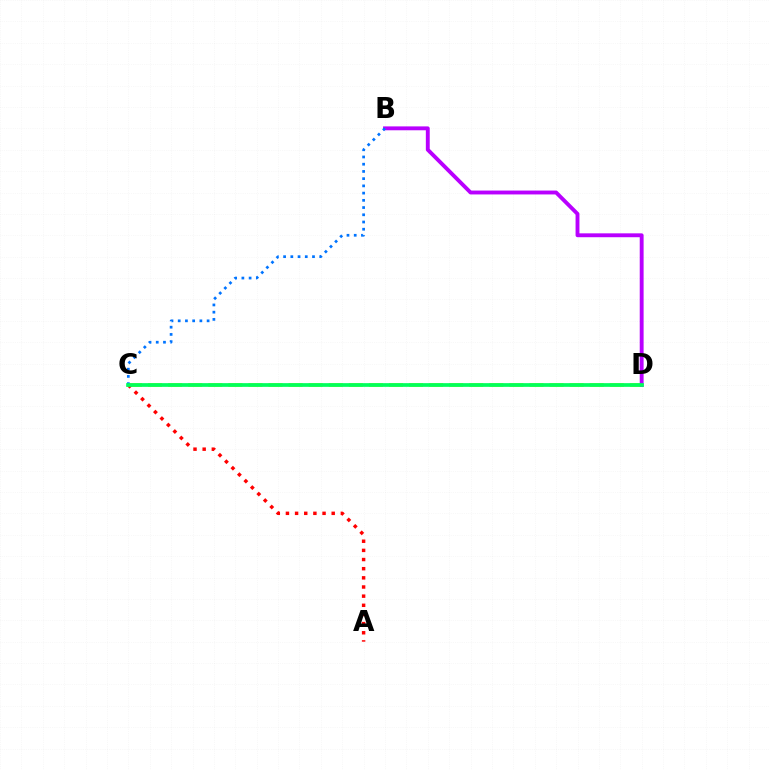{('C', 'D'): [{'color': '#d1ff00', 'line_style': 'dashed', 'thickness': 2.73}, {'color': '#00ff5c', 'line_style': 'solid', 'thickness': 2.67}], ('A', 'C'): [{'color': '#ff0000', 'line_style': 'dotted', 'thickness': 2.49}], ('B', 'D'): [{'color': '#b900ff', 'line_style': 'solid', 'thickness': 2.79}], ('B', 'C'): [{'color': '#0074ff', 'line_style': 'dotted', 'thickness': 1.96}]}